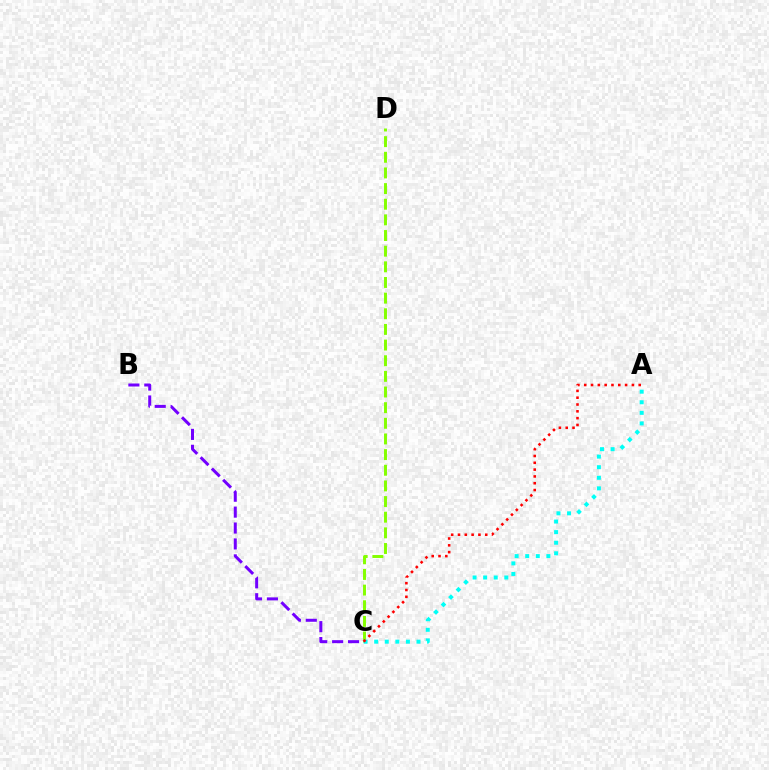{('B', 'C'): [{'color': '#7200ff', 'line_style': 'dashed', 'thickness': 2.16}], ('C', 'D'): [{'color': '#84ff00', 'line_style': 'dashed', 'thickness': 2.13}], ('A', 'C'): [{'color': '#00fff6', 'line_style': 'dotted', 'thickness': 2.87}, {'color': '#ff0000', 'line_style': 'dotted', 'thickness': 1.85}]}